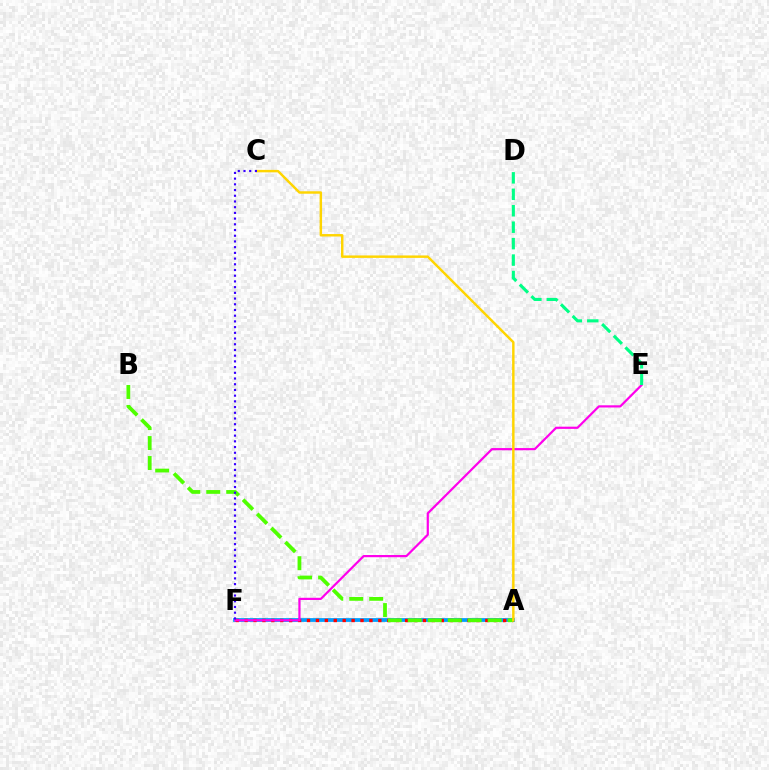{('A', 'F'): [{'color': '#009eff', 'line_style': 'solid', 'thickness': 2.71}, {'color': '#ff0000', 'line_style': 'dotted', 'thickness': 2.42}], ('A', 'B'): [{'color': '#4fff00', 'line_style': 'dashed', 'thickness': 2.71}], ('E', 'F'): [{'color': '#ff00ed', 'line_style': 'solid', 'thickness': 1.59}], ('A', 'C'): [{'color': '#ffd500', 'line_style': 'solid', 'thickness': 1.76}], ('D', 'E'): [{'color': '#00ff86', 'line_style': 'dashed', 'thickness': 2.23}], ('C', 'F'): [{'color': '#3700ff', 'line_style': 'dotted', 'thickness': 1.55}]}